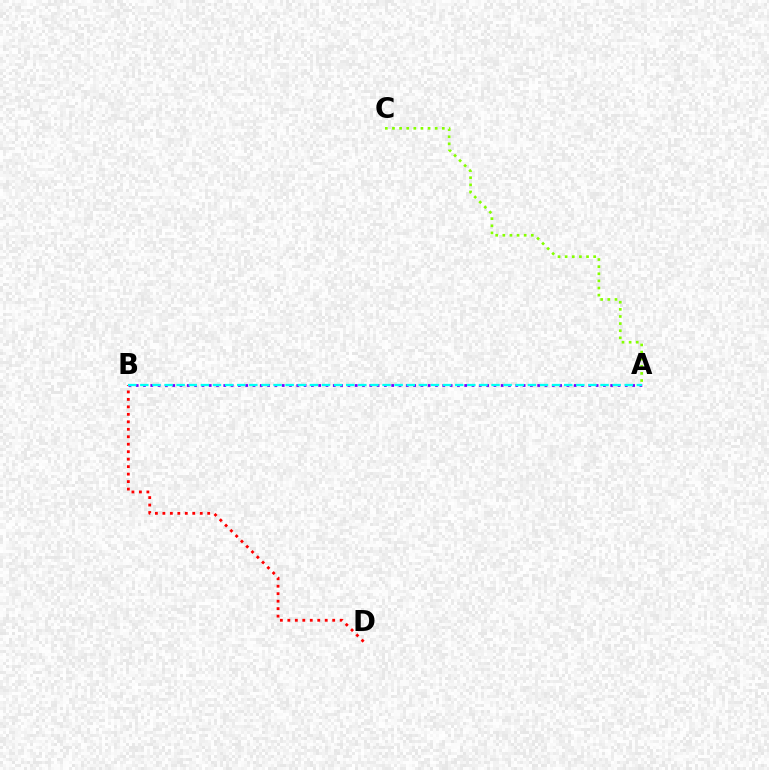{('B', 'D'): [{'color': '#ff0000', 'line_style': 'dotted', 'thickness': 2.03}], ('A', 'B'): [{'color': '#7200ff', 'line_style': 'dotted', 'thickness': 1.98}, {'color': '#00fff6', 'line_style': 'dashed', 'thickness': 1.65}], ('A', 'C'): [{'color': '#84ff00', 'line_style': 'dotted', 'thickness': 1.93}]}